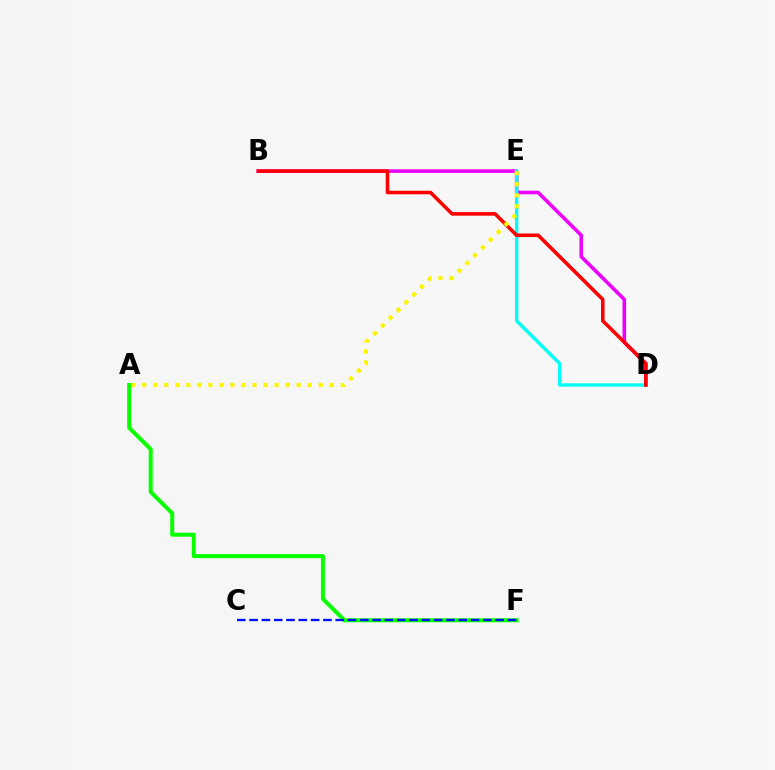{('A', 'F'): [{'color': '#08ff00', 'line_style': 'solid', 'thickness': 2.88}], ('C', 'F'): [{'color': '#0010ff', 'line_style': 'dashed', 'thickness': 1.67}], ('B', 'D'): [{'color': '#ee00ff', 'line_style': 'solid', 'thickness': 2.57}, {'color': '#ff0000', 'line_style': 'solid', 'thickness': 2.57}], ('D', 'E'): [{'color': '#00fff6', 'line_style': 'solid', 'thickness': 2.43}], ('A', 'E'): [{'color': '#fcf500', 'line_style': 'dotted', 'thickness': 3.0}]}